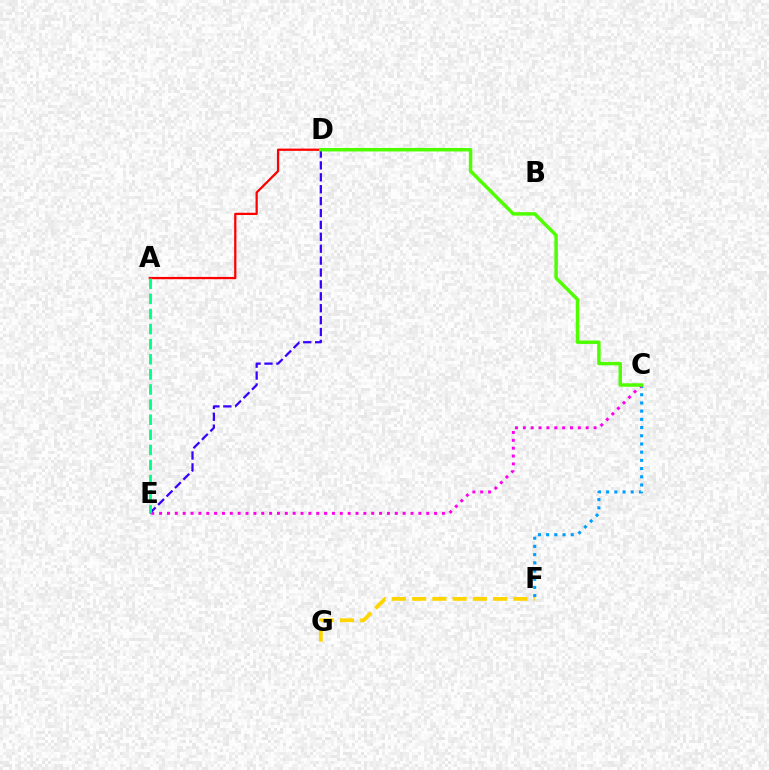{('C', 'F'): [{'color': '#009eff', 'line_style': 'dotted', 'thickness': 2.23}], ('C', 'E'): [{'color': '#ff00ed', 'line_style': 'dotted', 'thickness': 2.13}], ('A', 'D'): [{'color': '#ff0000', 'line_style': 'solid', 'thickness': 1.63}], ('F', 'G'): [{'color': '#ffd500', 'line_style': 'dashed', 'thickness': 2.75}], ('D', 'E'): [{'color': '#3700ff', 'line_style': 'dashed', 'thickness': 1.62}], ('C', 'D'): [{'color': '#4fff00', 'line_style': 'solid', 'thickness': 2.49}], ('A', 'E'): [{'color': '#00ff86', 'line_style': 'dashed', 'thickness': 2.05}]}